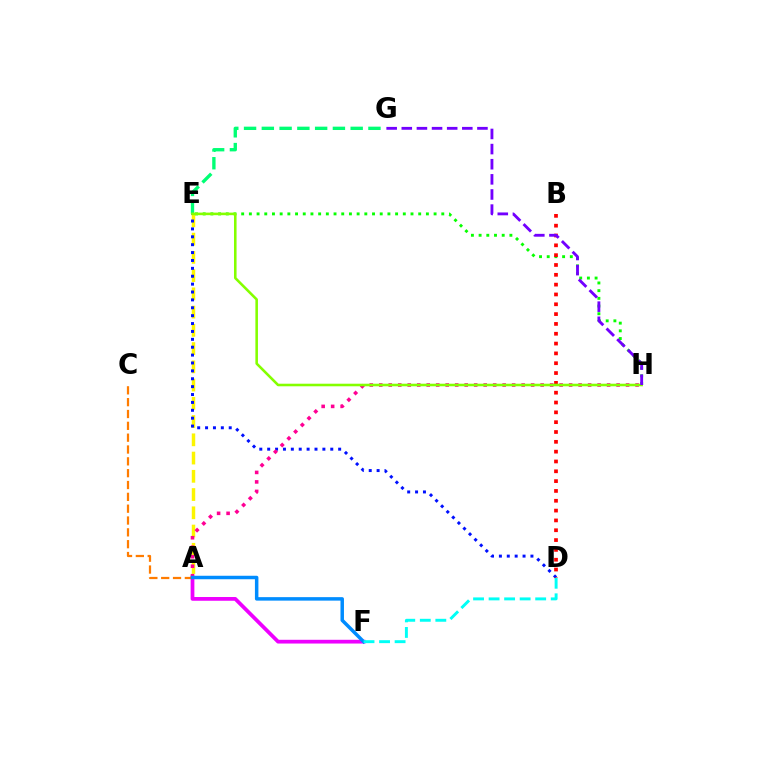{('A', 'E'): [{'color': '#fcf500', 'line_style': 'dashed', 'thickness': 2.48}], ('A', 'F'): [{'color': '#ee00ff', 'line_style': 'solid', 'thickness': 2.7}, {'color': '#008cff', 'line_style': 'solid', 'thickness': 2.51}], ('A', 'C'): [{'color': '#ff7c00', 'line_style': 'dashed', 'thickness': 1.61}], ('D', 'E'): [{'color': '#0010ff', 'line_style': 'dotted', 'thickness': 2.14}], ('A', 'H'): [{'color': '#ff0094', 'line_style': 'dotted', 'thickness': 2.58}], ('E', 'H'): [{'color': '#08ff00', 'line_style': 'dotted', 'thickness': 2.09}, {'color': '#84ff00', 'line_style': 'solid', 'thickness': 1.85}], ('B', 'D'): [{'color': '#ff0000', 'line_style': 'dotted', 'thickness': 2.67}], ('E', 'G'): [{'color': '#00ff74', 'line_style': 'dashed', 'thickness': 2.41}], ('G', 'H'): [{'color': '#7200ff', 'line_style': 'dashed', 'thickness': 2.06}], ('D', 'F'): [{'color': '#00fff6', 'line_style': 'dashed', 'thickness': 2.11}]}